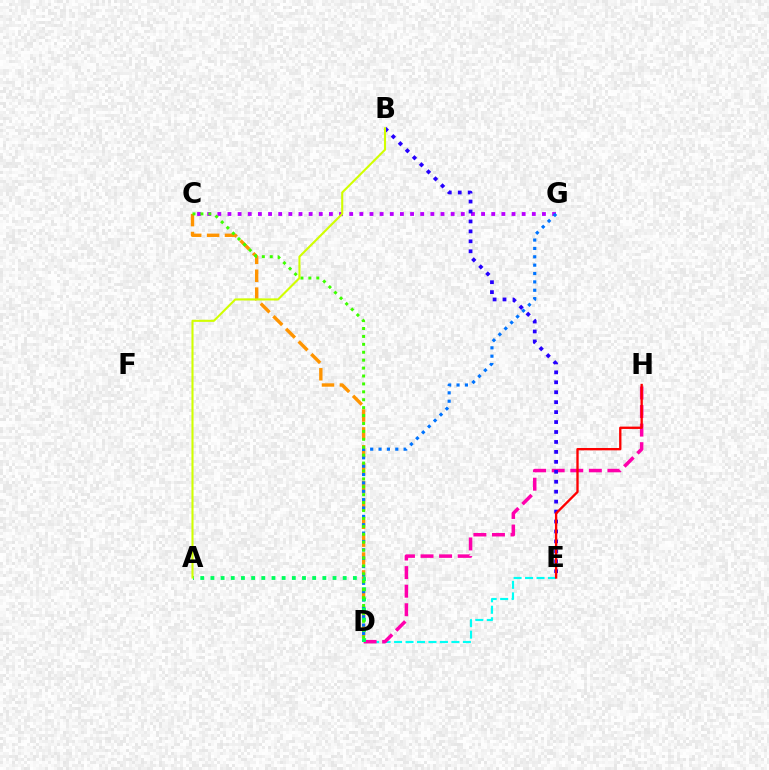{('C', 'D'): [{'color': '#ff9400', 'line_style': 'dashed', 'thickness': 2.43}, {'color': '#3dff00', 'line_style': 'dotted', 'thickness': 2.15}], ('C', 'G'): [{'color': '#b900ff', 'line_style': 'dotted', 'thickness': 2.76}], ('D', 'G'): [{'color': '#0074ff', 'line_style': 'dotted', 'thickness': 2.27}], ('D', 'E'): [{'color': '#00fff6', 'line_style': 'dashed', 'thickness': 1.56}], ('D', 'H'): [{'color': '#ff00ac', 'line_style': 'dashed', 'thickness': 2.52}], ('A', 'D'): [{'color': '#00ff5c', 'line_style': 'dotted', 'thickness': 2.76}], ('B', 'E'): [{'color': '#2500ff', 'line_style': 'dotted', 'thickness': 2.7}], ('E', 'H'): [{'color': '#ff0000', 'line_style': 'solid', 'thickness': 1.68}], ('A', 'B'): [{'color': '#d1ff00', 'line_style': 'solid', 'thickness': 1.5}]}